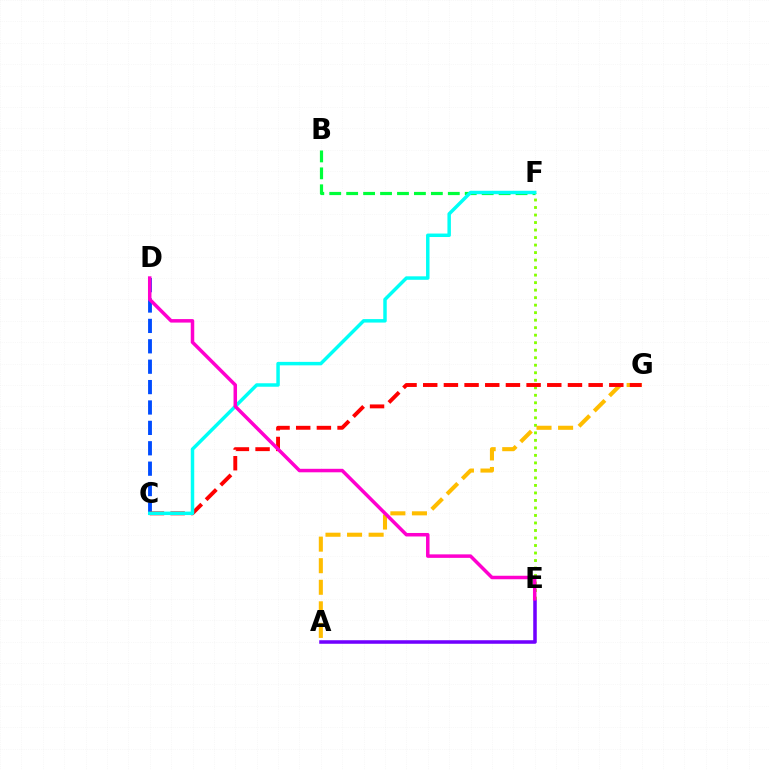{('A', 'E'): [{'color': '#7200ff', 'line_style': 'solid', 'thickness': 2.55}], ('B', 'F'): [{'color': '#00ff39', 'line_style': 'dashed', 'thickness': 2.3}], ('C', 'D'): [{'color': '#004bff', 'line_style': 'dashed', 'thickness': 2.77}], ('E', 'F'): [{'color': '#84ff00', 'line_style': 'dotted', 'thickness': 2.04}], ('A', 'G'): [{'color': '#ffbd00', 'line_style': 'dashed', 'thickness': 2.93}], ('C', 'G'): [{'color': '#ff0000', 'line_style': 'dashed', 'thickness': 2.81}], ('C', 'F'): [{'color': '#00fff6', 'line_style': 'solid', 'thickness': 2.5}], ('D', 'E'): [{'color': '#ff00cf', 'line_style': 'solid', 'thickness': 2.52}]}